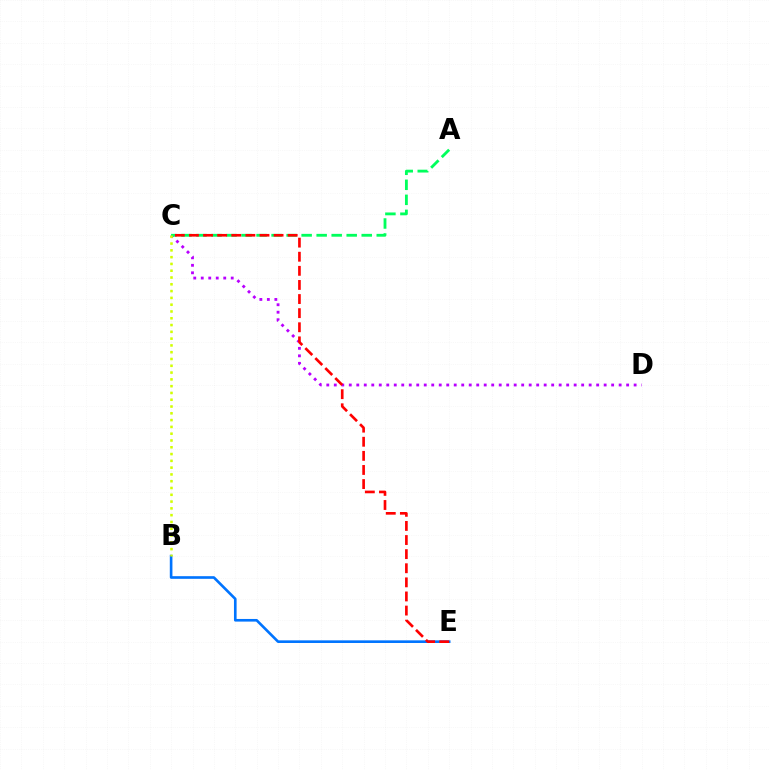{('C', 'D'): [{'color': '#b900ff', 'line_style': 'dotted', 'thickness': 2.04}], ('B', 'E'): [{'color': '#0074ff', 'line_style': 'solid', 'thickness': 1.9}], ('A', 'C'): [{'color': '#00ff5c', 'line_style': 'dashed', 'thickness': 2.04}], ('B', 'C'): [{'color': '#d1ff00', 'line_style': 'dotted', 'thickness': 1.84}], ('C', 'E'): [{'color': '#ff0000', 'line_style': 'dashed', 'thickness': 1.92}]}